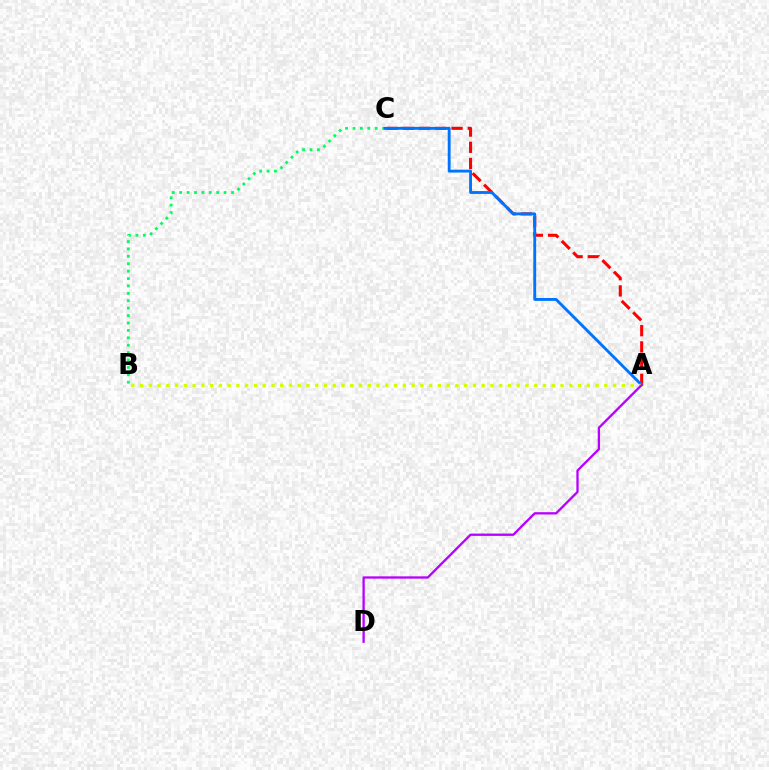{('A', 'C'): [{'color': '#ff0000', 'line_style': 'dashed', 'thickness': 2.2}, {'color': '#0074ff', 'line_style': 'solid', 'thickness': 2.07}], ('B', 'C'): [{'color': '#00ff5c', 'line_style': 'dotted', 'thickness': 2.01}], ('A', 'B'): [{'color': '#d1ff00', 'line_style': 'dotted', 'thickness': 2.38}], ('A', 'D'): [{'color': '#b900ff', 'line_style': 'solid', 'thickness': 1.67}]}